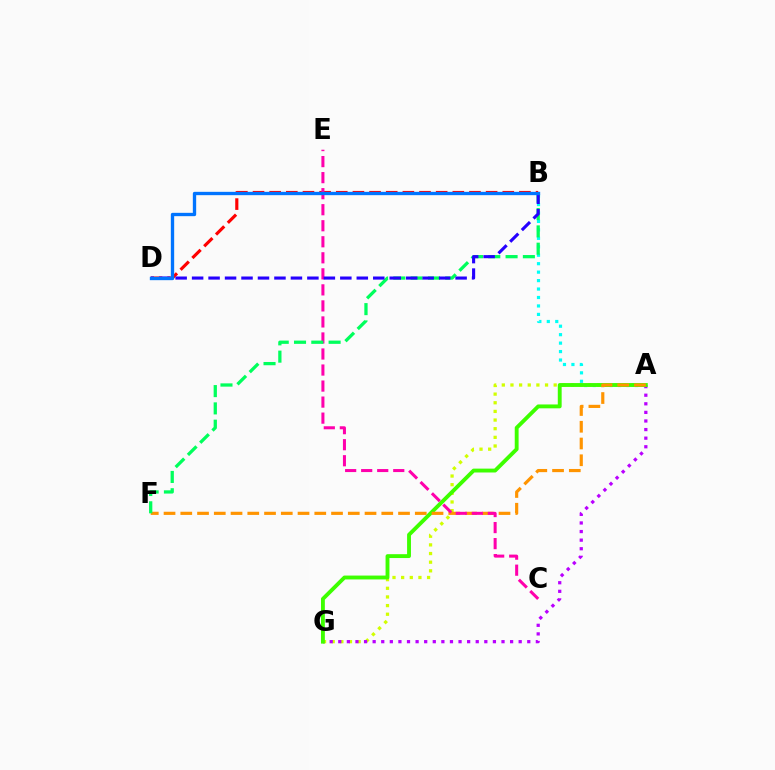{('A', 'G'): [{'color': '#d1ff00', 'line_style': 'dotted', 'thickness': 2.35}, {'color': '#b900ff', 'line_style': 'dotted', 'thickness': 2.33}, {'color': '#3dff00', 'line_style': 'solid', 'thickness': 2.78}], ('B', 'D'): [{'color': '#ff0000', 'line_style': 'dashed', 'thickness': 2.26}, {'color': '#2500ff', 'line_style': 'dashed', 'thickness': 2.24}, {'color': '#0074ff', 'line_style': 'solid', 'thickness': 2.4}], ('A', 'B'): [{'color': '#00fff6', 'line_style': 'dotted', 'thickness': 2.3}], ('A', 'F'): [{'color': '#ff9400', 'line_style': 'dashed', 'thickness': 2.28}], ('C', 'E'): [{'color': '#ff00ac', 'line_style': 'dashed', 'thickness': 2.18}], ('B', 'F'): [{'color': '#00ff5c', 'line_style': 'dashed', 'thickness': 2.35}]}